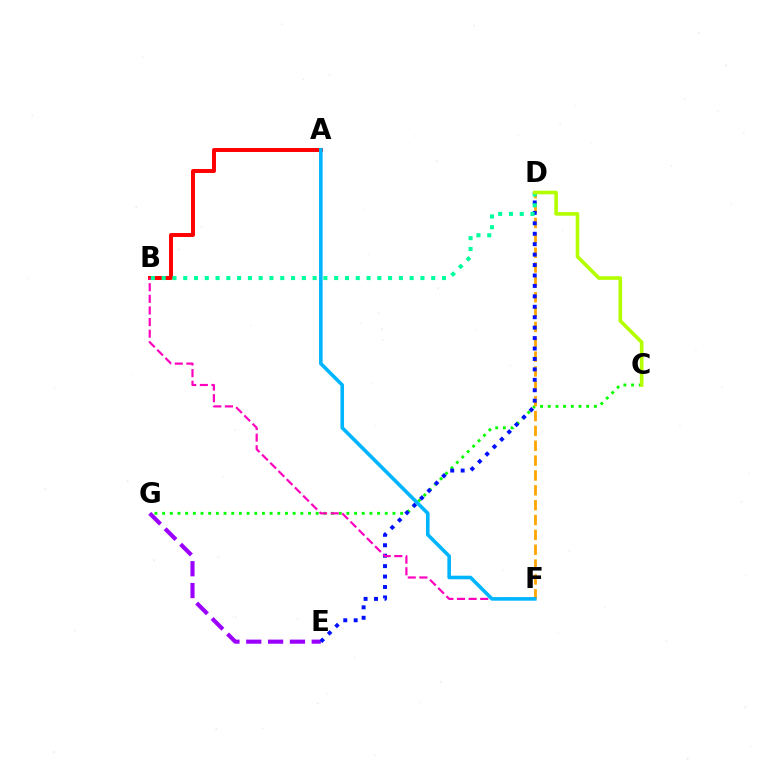{('C', 'G'): [{'color': '#08ff00', 'line_style': 'dotted', 'thickness': 2.09}], ('E', 'G'): [{'color': '#9b00ff', 'line_style': 'dashed', 'thickness': 2.97}], ('D', 'F'): [{'color': '#ffa500', 'line_style': 'dashed', 'thickness': 2.02}], ('D', 'E'): [{'color': '#0010ff', 'line_style': 'dotted', 'thickness': 2.83}], ('A', 'B'): [{'color': '#ff0000', 'line_style': 'solid', 'thickness': 2.84}], ('B', 'F'): [{'color': '#ff00bd', 'line_style': 'dashed', 'thickness': 1.58}], ('B', 'D'): [{'color': '#00ff9d', 'line_style': 'dotted', 'thickness': 2.93}], ('C', 'D'): [{'color': '#b3ff00', 'line_style': 'solid', 'thickness': 2.61}], ('A', 'F'): [{'color': '#00b5ff', 'line_style': 'solid', 'thickness': 2.59}]}